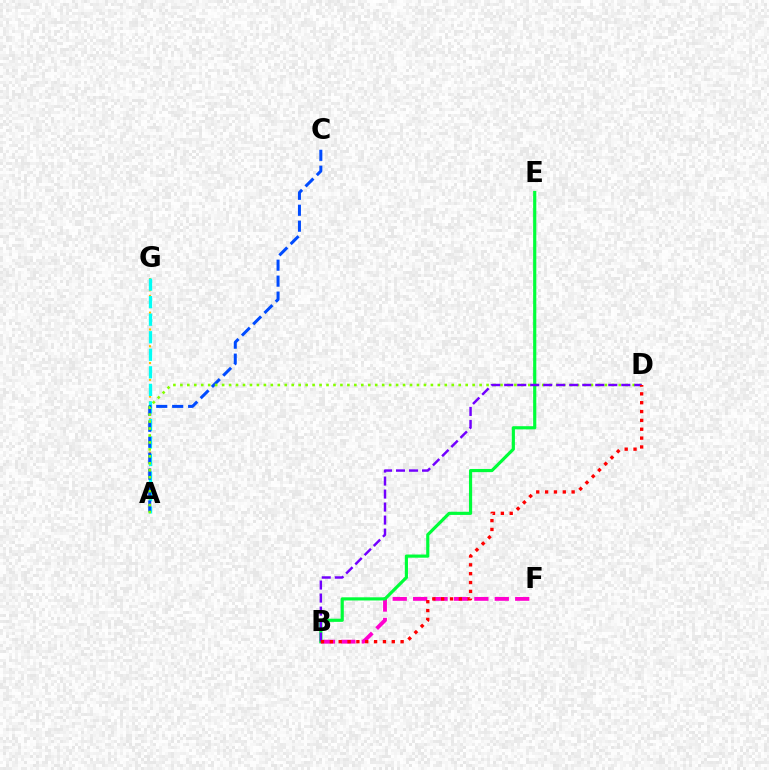{('A', 'G'): [{'color': '#ffbd00', 'line_style': 'dotted', 'thickness': 1.52}, {'color': '#00fff6', 'line_style': 'dashed', 'thickness': 2.38}], ('B', 'F'): [{'color': '#ff00cf', 'line_style': 'dashed', 'thickness': 2.77}], ('A', 'C'): [{'color': '#004bff', 'line_style': 'dashed', 'thickness': 2.17}], ('A', 'D'): [{'color': '#84ff00', 'line_style': 'dotted', 'thickness': 1.89}], ('B', 'E'): [{'color': '#00ff39', 'line_style': 'solid', 'thickness': 2.28}], ('B', 'D'): [{'color': '#7200ff', 'line_style': 'dashed', 'thickness': 1.77}, {'color': '#ff0000', 'line_style': 'dotted', 'thickness': 2.4}]}